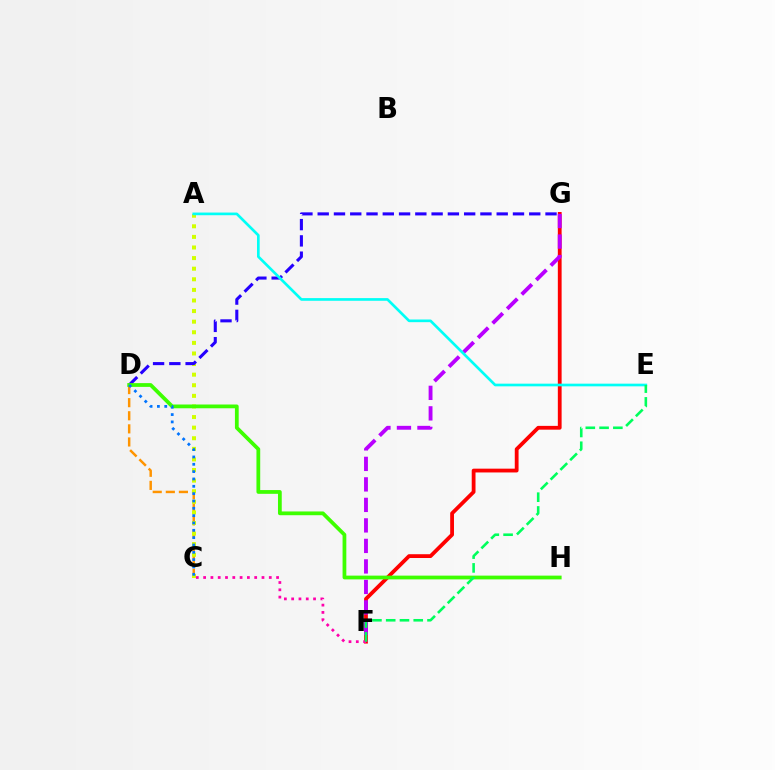{('C', 'D'): [{'color': '#ff9400', 'line_style': 'dashed', 'thickness': 1.78}, {'color': '#0074ff', 'line_style': 'dotted', 'thickness': 1.99}], ('A', 'C'): [{'color': '#d1ff00', 'line_style': 'dotted', 'thickness': 2.88}], ('D', 'G'): [{'color': '#2500ff', 'line_style': 'dashed', 'thickness': 2.21}], ('F', 'G'): [{'color': '#ff0000', 'line_style': 'solid', 'thickness': 2.73}, {'color': '#b900ff', 'line_style': 'dashed', 'thickness': 2.79}], ('C', 'F'): [{'color': '#ff00ac', 'line_style': 'dotted', 'thickness': 1.98}], ('D', 'H'): [{'color': '#3dff00', 'line_style': 'solid', 'thickness': 2.71}], ('A', 'E'): [{'color': '#00fff6', 'line_style': 'solid', 'thickness': 1.92}], ('E', 'F'): [{'color': '#00ff5c', 'line_style': 'dashed', 'thickness': 1.87}]}